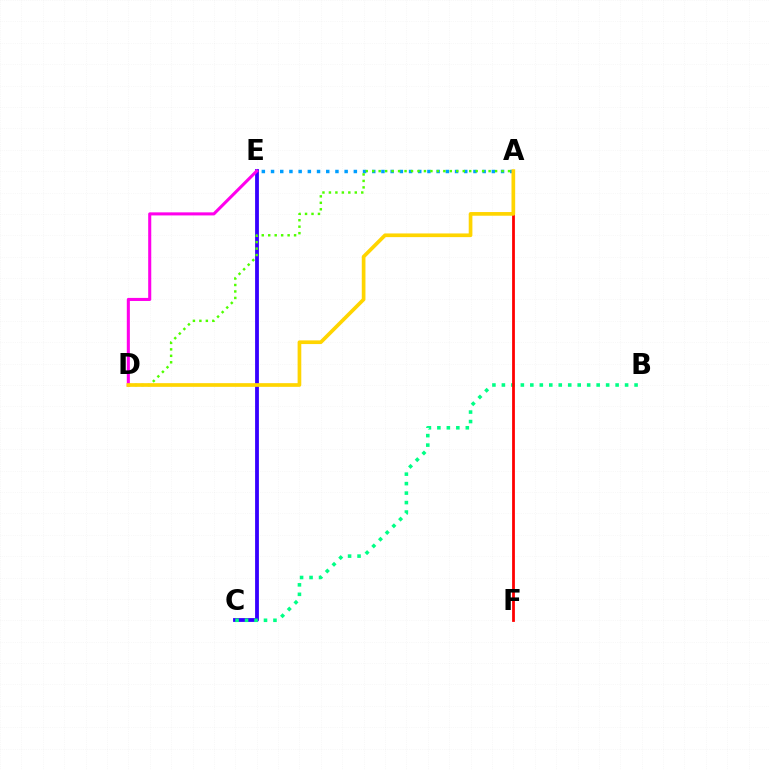{('C', 'E'): [{'color': '#3700ff', 'line_style': 'solid', 'thickness': 2.74}], ('D', 'E'): [{'color': '#ff00ed', 'line_style': 'solid', 'thickness': 2.21}], ('B', 'C'): [{'color': '#00ff86', 'line_style': 'dotted', 'thickness': 2.57}], ('A', 'F'): [{'color': '#ff0000', 'line_style': 'solid', 'thickness': 2.0}], ('A', 'E'): [{'color': '#009eff', 'line_style': 'dotted', 'thickness': 2.5}], ('A', 'D'): [{'color': '#4fff00', 'line_style': 'dotted', 'thickness': 1.76}, {'color': '#ffd500', 'line_style': 'solid', 'thickness': 2.65}]}